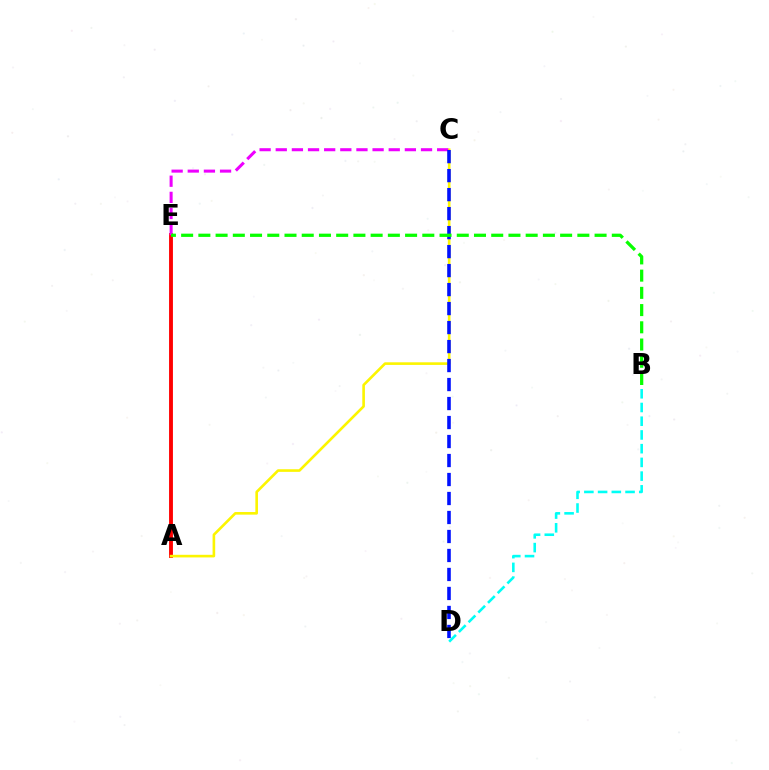{('A', 'E'): [{'color': '#ff0000', 'line_style': 'solid', 'thickness': 2.78}], ('A', 'C'): [{'color': '#fcf500', 'line_style': 'solid', 'thickness': 1.89}], ('C', 'E'): [{'color': '#ee00ff', 'line_style': 'dashed', 'thickness': 2.19}], ('B', 'D'): [{'color': '#00fff6', 'line_style': 'dashed', 'thickness': 1.86}], ('C', 'D'): [{'color': '#0010ff', 'line_style': 'dashed', 'thickness': 2.58}], ('B', 'E'): [{'color': '#08ff00', 'line_style': 'dashed', 'thickness': 2.34}]}